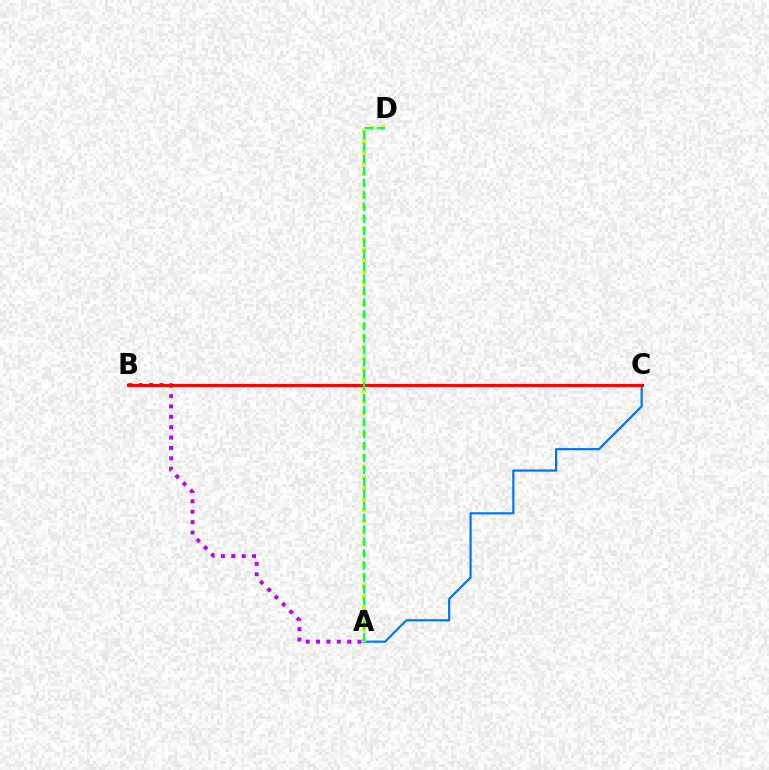{('A', 'B'): [{'color': '#b900ff', 'line_style': 'dotted', 'thickness': 2.82}], ('A', 'C'): [{'color': '#0074ff', 'line_style': 'solid', 'thickness': 1.58}], ('A', 'D'): [{'color': '#d1ff00', 'line_style': 'dotted', 'thickness': 2.94}, {'color': '#00ff5c', 'line_style': 'dashed', 'thickness': 1.62}], ('B', 'C'): [{'color': '#ff0000', 'line_style': 'solid', 'thickness': 2.25}]}